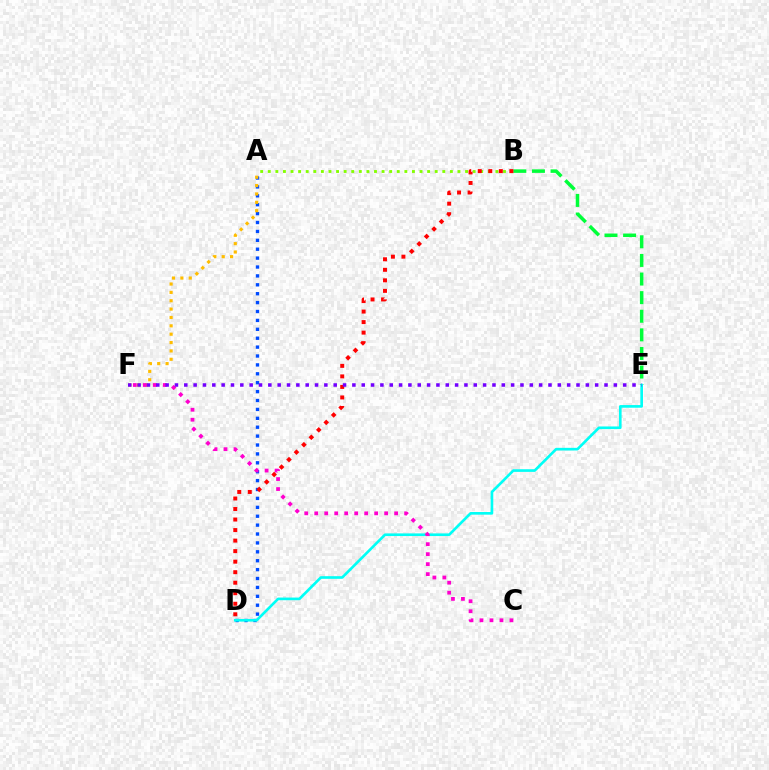{('A', 'D'): [{'color': '#004bff', 'line_style': 'dotted', 'thickness': 2.42}], ('A', 'B'): [{'color': '#84ff00', 'line_style': 'dotted', 'thickness': 2.06}], ('A', 'F'): [{'color': '#ffbd00', 'line_style': 'dotted', 'thickness': 2.27}], ('B', 'E'): [{'color': '#00ff39', 'line_style': 'dashed', 'thickness': 2.53}], ('D', 'E'): [{'color': '#00fff6', 'line_style': 'solid', 'thickness': 1.91}], ('C', 'F'): [{'color': '#ff00cf', 'line_style': 'dotted', 'thickness': 2.71}], ('B', 'D'): [{'color': '#ff0000', 'line_style': 'dotted', 'thickness': 2.86}], ('E', 'F'): [{'color': '#7200ff', 'line_style': 'dotted', 'thickness': 2.54}]}